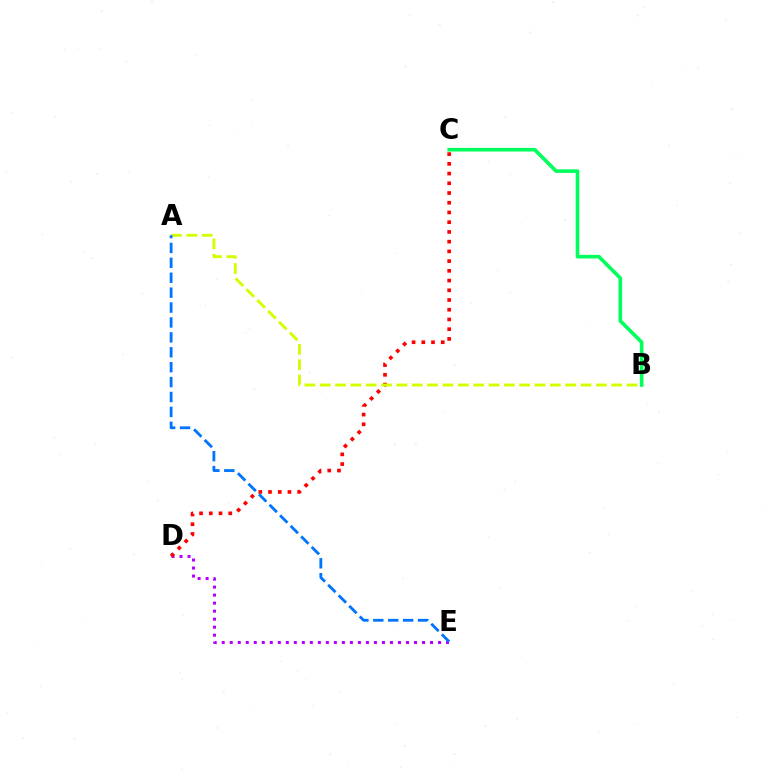{('B', 'C'): [{'color': '#00ff5c', 'line_style': 'solid', 'thickness': 2.6}], ('D', 'E'): [{'color': '#b900ff', 'line_style': 'dotted', 'thickness': 2.18}], ('C', 'D'): [{'color': '#ff0000', 'line_style': 'dotted', 'thickness': 2.64}], ('A', 'B'): [{'color': '#d1ff00', 'line_style': 'dashed', 'thickness': 2.08}], ('A', 'E'): [{'color': '#0074ff', 'line_style': 'dashed', 'thickness': 2.02}]}